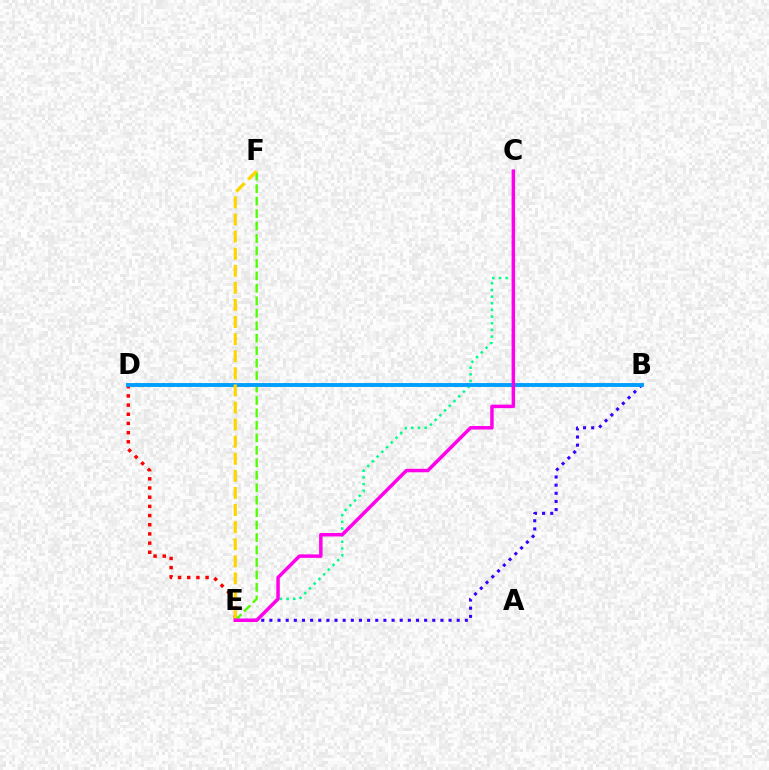{('D', 'E'): [{'color': '#ff0000', 'line_style': 'dotted', 'thickness': 2.49}], ('B', 'E'): [{'color': '#3700ff', 'line_style': 'dotted', 'thickness': 2.21}], ('C', 'E'): [{'color': '#00ff86', 'line_style': 'dotted', 'thickness': 1.81}, {'color': '#ff00ed', 'line_style': 'solid', 'thickness': 2.5}], ('E', 'F'): [{'color': '#4fff00', 'line_style': 'dashed', 'thickness': 1.69}, {'color': '#ffd500', 'line_style': 'dashed', 'thickness': 2.32}], ('B', 'D'): [{'color': '#009eff', 'line_style': 'solid', 'thickness': 2.8}]}